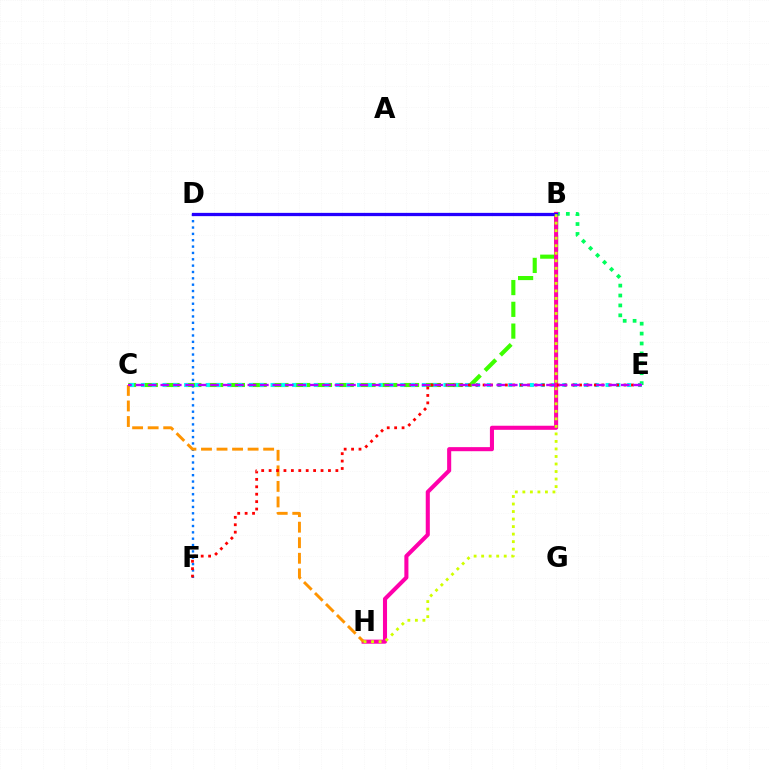{('B', 'E'): [{'color': '#00ff5c', 'line_style': 'dotted', 'thickness': 2.69}], ('B', 'C'): [{'color': '#3dff00', 'line_style': 'dashed', 'thickness': 2.96}], ('C', 'E'): [{'color': '#00fff6', 'line_style': 'dotted', 'thickness': 2.94}, {'color': '#b900ff', 'line_style': 'dashed', 'thickness': 1.69}], ('D', 'F'): [{'color': '#0074ff', 'line_style': 'dotted', 'thickness': 1.73}], ('B', 'H'): [{'color': '#ff00ac', 'line_style': 'solid', 'thickness': 2.93}, {'color': '#d1ff00', 'line_style': 'dotted', 'thickness': 2.04}], ('B', 'D'): [{'color': '#2500ff', 'line_style': 'solid', 'thickness': 2.35}], ('C', 'H'): [{'color': '#ff9400', 'line_style': 'dashed', 'thickness': 2.11}], ('E', 'F'): [{'color': '#ff0000', 'line_style': 'dotted', 'thickness': 2.02}]}